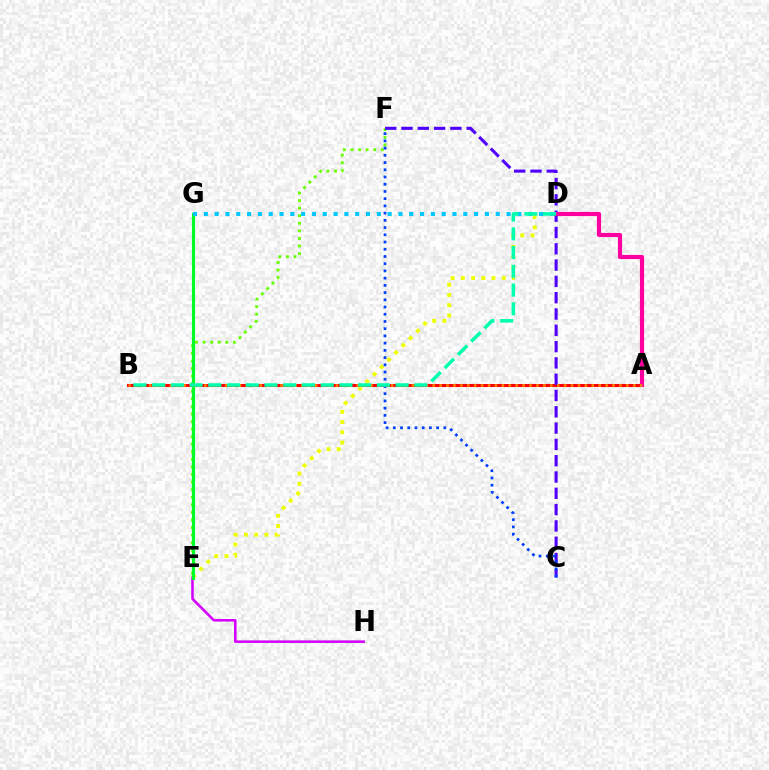{('E', 'F'): [{'color': '#66ff00', 'line_style': 'dotted', 'thickness': 2.06}], ('E', 'H'): [{'color': '#d600ff', 'line_style': 'solid', 'thickness': 1.84}], ('A', 'B'): [{'color': '#ff0000', 'line_style': 'solid', 'thickness': 2.18}, {'color': '#ff8800', 'line_style': 'dotted', 'thickness': 1.88}], ('D', 'E'): [{'color': '#eeff00', 'line_style': 'dotted', 'thickness': 2.78}], ('C', 'F'): [{'color': '#4f00ff', 'line_style': 'dashed', 'thickness': 2.21}, {'color': '#003fff', 'line_style': 'dotted', 'thickness': 1.96}], ('E', 'G'): [{'color': '#00ff27', 'line_style': 'solid', 'thickness': 2.26}], ('A', 'D'): [{'color': '#ff00a0', 'line_style': 'solid', 'thickness': 2.99}], ('D', 'G'): [{'color': '#00c7ff', 'line_style': 'dotted', 'thickness': 2.94}], ('B', 'D'): [{'color': '#00ffaf', 'line_style': 'dashed', 'thickness': 2.54}]}